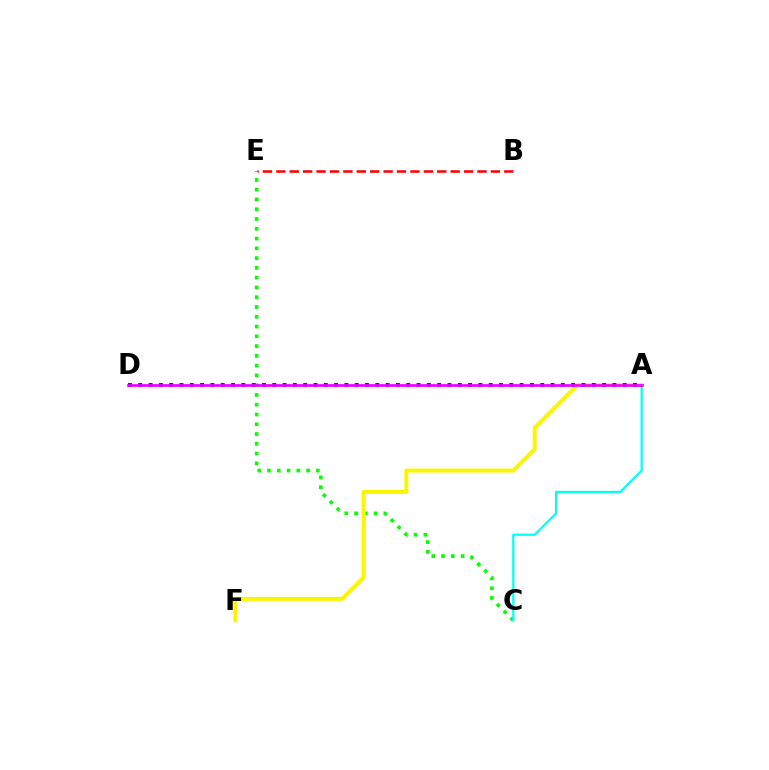{('C', 'E'): [{'color': '#08ff00', 'line_style': 'dotted', 'thickness': 2.66}], ('B', 'E'): [{'color': '#ff0000', 'line_style': 'dashed', 'thickness': 1.82}], ('A', 'F'): [{'color': '#fcf500', 'line_style': 'solid', 'thickness': 2.86}], ('A', 'C'): [{'color': '#00fff6', 'line_style': 'solid', 'thickness': 1.62}], ('A', 'D'): [{'color': '#0010ff', 'line_style': 'dotted', 'thickness': 2.8}, {'color': '#ee00ff', 'line_style': 'solid', 'thickness': 1.96}]}